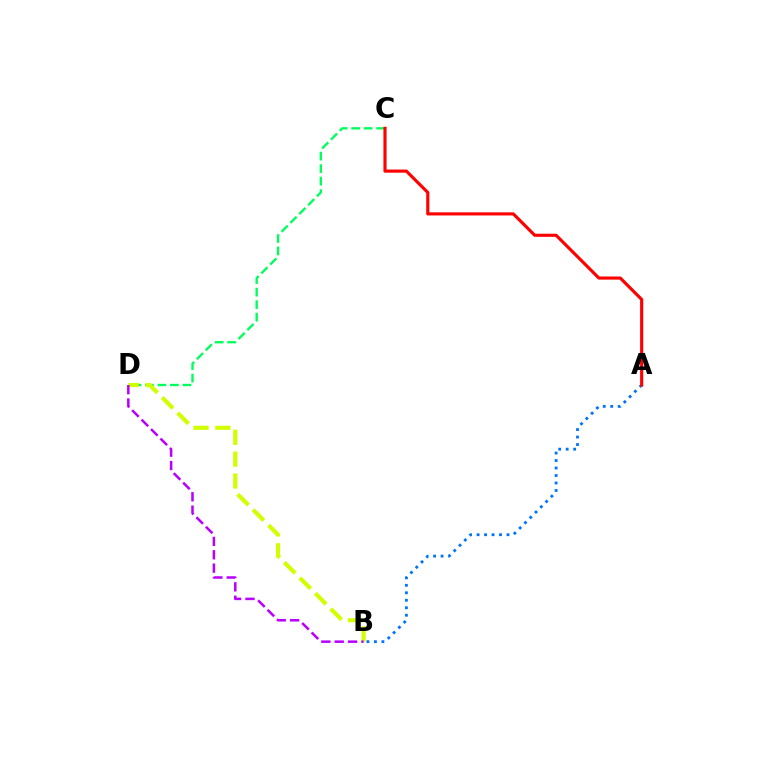{('C', 'D'): [{'color': '#00ff5c', 'line_style': 'dashed', 'thickness': 1.7}], ('B', 'D'): [{'color': '#d1ff00', 'line_style': 'dashed', 'thickness': 2.97}, {'color': '#b900ff', 'line_style': 'dashed', 'thickness': 1.82}], ('A', 'B'): [{'color': '#0074ff', 'line_style': 'dotted', 'thickness': 2.03}], ('A', 'C'): [{'color': '#ff0000', 'line_style': 'solid', 'thickness': 2.25}]}